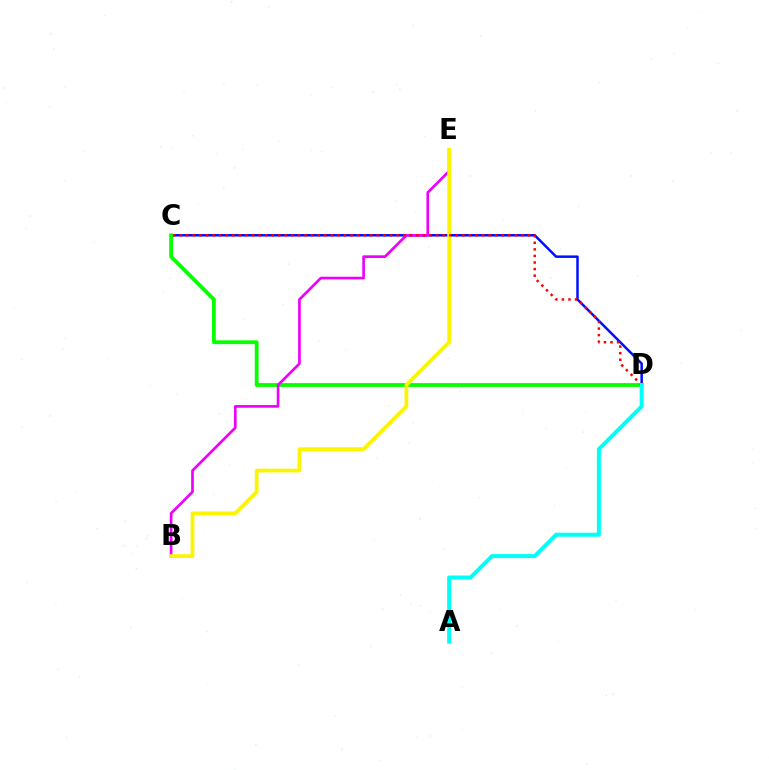{('C', 'D'): [{'color': '#0010ff', 'line_style': 'solid', 'thickness': 1.8}, {'color': '#08ff00', 'line_style': 'solid', 'thickness': 2.74}, {'color': '#ff0000', 'line_style': 'dotted', 'thickness': 1.79}], ('B', 'E'): [{'color': '#ee00ff', 'line_style': 'solid', 'thickness': 1.93}, {'color': '#fcf500', 'line_style': 'solid', 'thickness': 2.71}], ('A', 'D'): [{'color': '#00fff6', 'line_style': 'solid', 'thickness': 2.89}]}